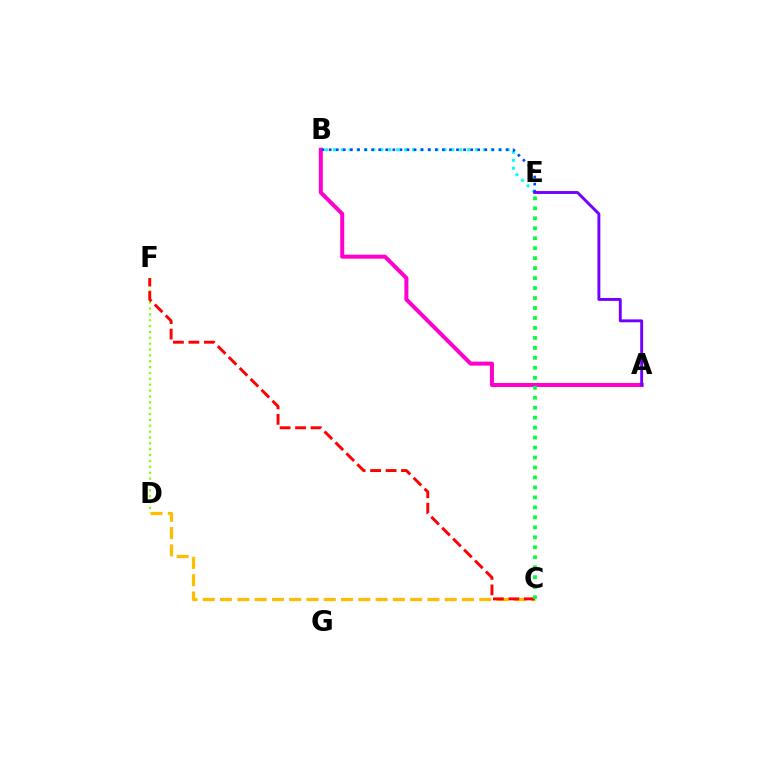{('C', 'D'): [{'color': '#ffbd00', 'line_style': 'dashed', 'thickness': 2.35}], ('A', 'B'): [{'color': '#ff00cf', 'line_style': 'solid', 'thickness': 2.89}], ('B', 'E'): [{'color': '#00fff6', 'line_style': 'dotted', 'thickness': 2.15}, {'color': '#004bff', 'line_style': 'dotted', 'thickness': 1.92}], ('D', 'F'): [{'color': '#84ff00', 'line_style': 'dotted', 'thickness': 1.59}], ('C', 'F'): [{'color': '#ff0000', 'line_style': 'dashed', 'thickness': 2.1}], ('C', 'E'): [{'color': '#00ff39', 'line_style': 'dotted', 'thickness': 2.71}], ('A', 'E'): [{'color': '#7200ff', 'line_style': 'solid', 'thickness': 2.09}]}